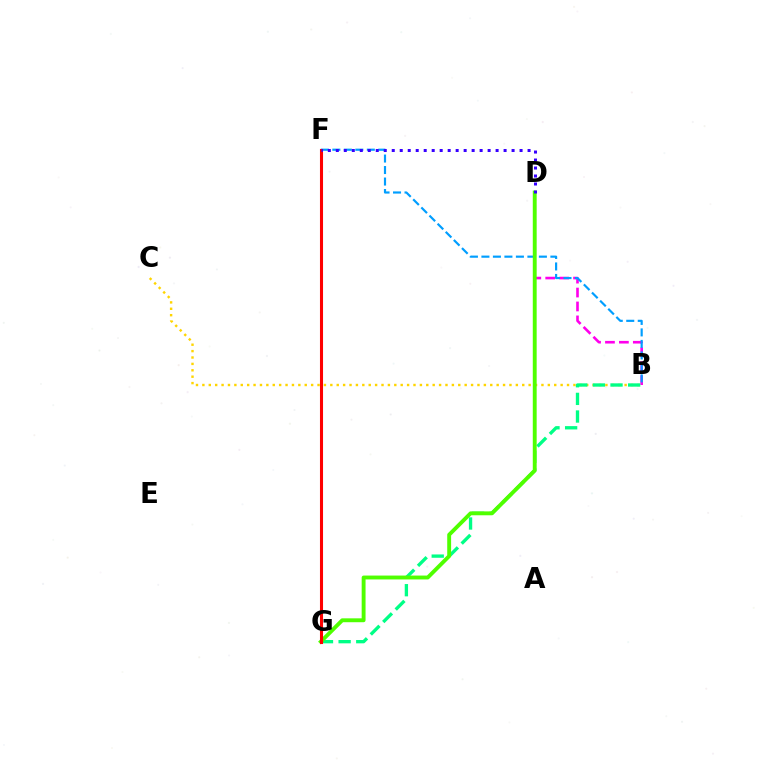{('B', 'C'): [{'color': '#ffd500', 'line_style': 'dotted', 'thickness': 1.74}], ('B', 'D'): [{'color': '#ff00ed', 'line_style': 'dashed', 'thickness': 1.89}], ('B', 'F'): [{'color': '#009eff', 'line_style': 'dashed', 'thickness': 1.56}], ('B', 'G'): [{'color': '#00ff86', 'line_style': 'dashed', 'thickness': 2.4}], ('D', 'G'): [{'color': '#4fff00', 'line_style': 'solid', 'thickness': 2.8}], ('F', 'G'): [{'color': '#ff0000', 'line_style': 'solid', 'thickness': 2.21}], ('D', 'F'): [{'color': '#3700ff', 'line_style': 'dotted', 'thickness': 2.17}]}